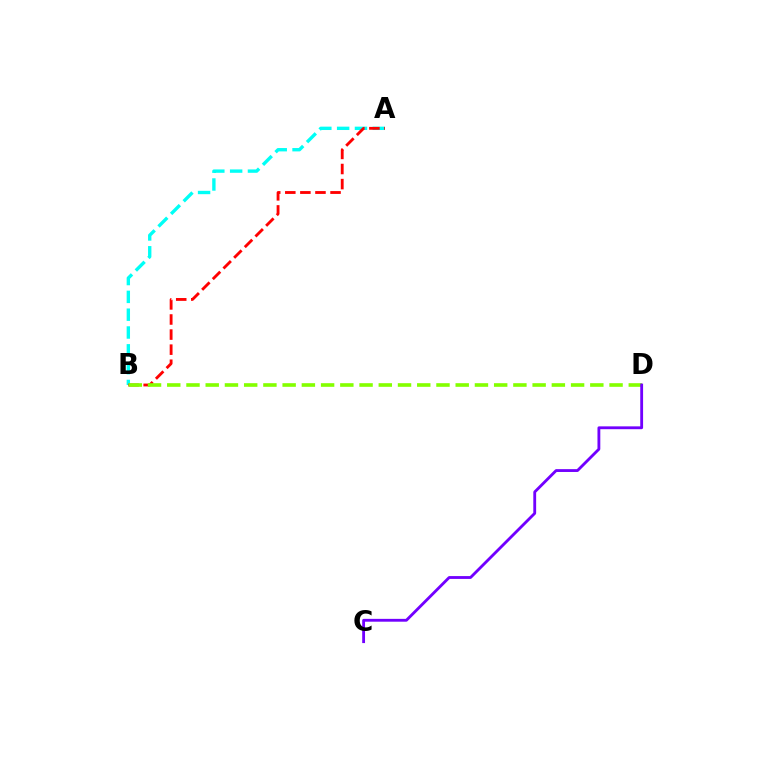{('A', 'B'): [{'color': '#00fff6', 'line_style': 'dashed', 'thickness': 2.42}, {'color': '#ff0000', 'line_style': 'dashed', 'thickness': 2.05}], ('B', 'D'): [{'color': '#84ff00', 'line_style': 'dashed', 'thickness': 2.61}], ('C', 'D'): [{'color': '#7200ff', 'line_style': 'solid', 'thickness': 2.04}]}